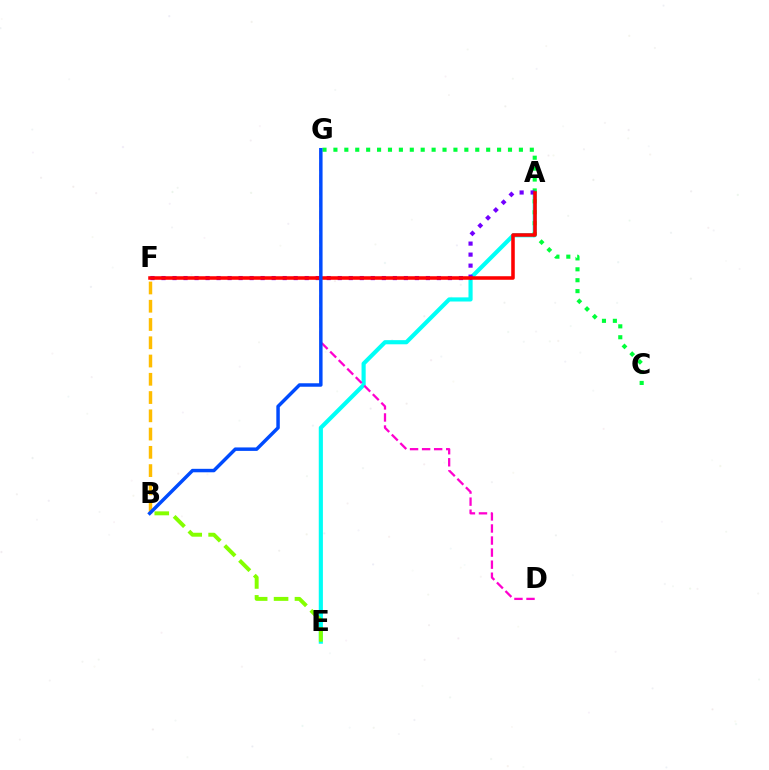{('A', 'E'): [{'color': '#00fff6', 'line_style': 'solid', 'thickness': 2.98}], ('C', 'G'): [{'color': '#00ff39', 'line_style': 'dotted', 'thickness': 2.96}], ('D', 'G'): [{'color': '#ff00cf', 'line_style': 'dashed', 'thickness': 1.64}], ('A', 'F'): [{'color': '#7200ff', 'line_style': 'dotted', 'thickness': 2.99}, {'color': '#ff0000', 'line_style': 'solid', 'thickness': 2.55}], ('B', 'E'): [{'color': '#84ff00', 'line_style': 'dashed', 'thickness': 2.84}], ('B', 'F'): [{'color': '#ffbd00', 'line_style': 'dashed', 'thickness': 2.48}], ('B', 'G'): [{'color': '#004bff', 'line_style': 'solid', 'thickness': 2.49}]}